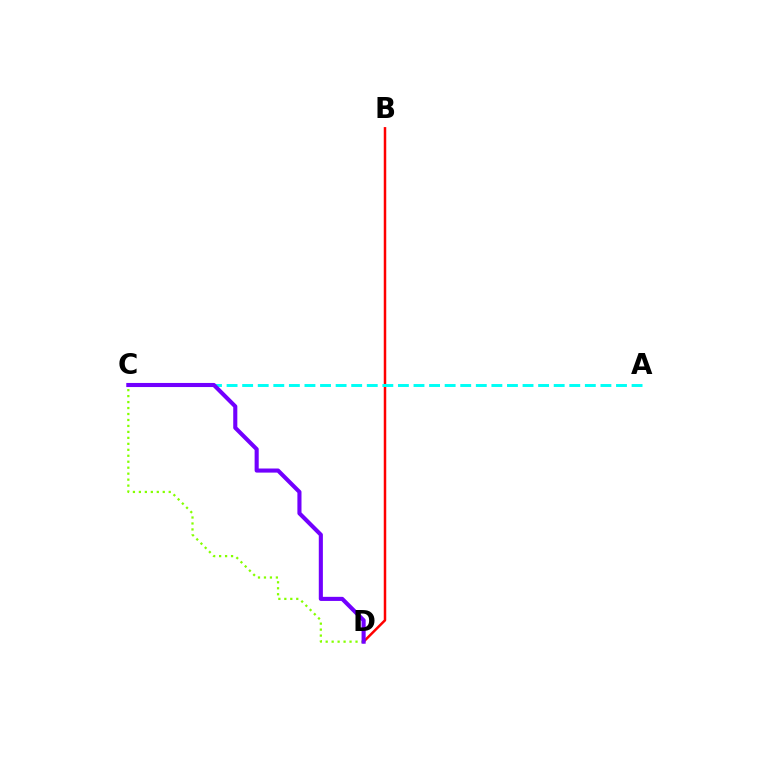{('B', 'D'): [{'color': '#ff0000', 'line_style': 'solid', 'thickness': 1.79}], ('A', 'C'): [{'color': '#00fff6', 'line_style': 'dashed', 'thickness': 2.12}], ('C', 'D'): [{'color': '#84ff00', 'line_style': 'dotted', 'thickness': 1.62}, {'color': '#7200ff', 'line_style': 'solid', 'thickness': 2.95}]}